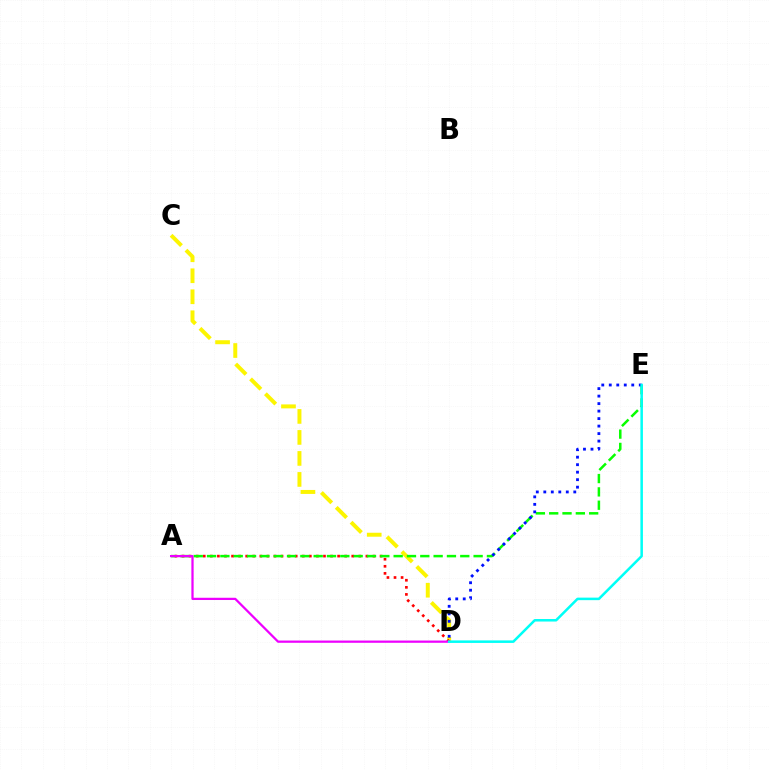{('C', 'D'): [{'color': '#fcf500', 'line_style': 'dashed', 'thickness': 2.85}], ('A', 'D'): [{'color': '#ff0000', 'line_style': 'dotted', 'thickness': 1.92}, {'color': '#ee00ff', 'line_style': 'solid', 'thickness': 1.62}], ('A', 'E'): [{'color': '#08ff00', 'line_style': 'dashed', 'thickness': 1.81}], ('D', 'E'): [{'color': '#0010ff', 'line_style': 'dotted', 'thickness': 2.04}, {'color': '#00fff6', 'line_style': 'solid', 'thickness': 1.82}]}